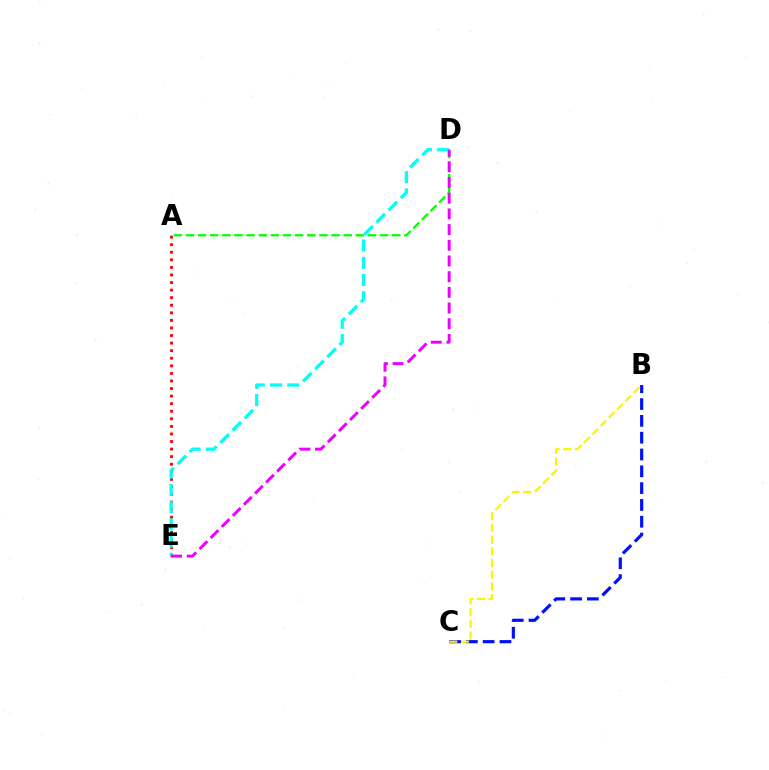{('B', 'C'): [{'color': '#0010ff', 'line_style': 'dashed', 'thickness': 2.28}, {'color': '#fcf500', 'line_style': 'dashed', 'thickness': 1.59}], ('A', 'D'): [{'color': '#08ff00', 'line_style': 'dashed', 'thickness': 1.65}], ('A', 'E'): [{'color': '#ff0000', 'line_style': 'dotted', 'thickness': 2.06}], ('D', 'E'): [{'color': '#00fff6', 'line_style': 'dashed', 'thickness': 2.34}, {'color': '#ee00ff', 'line_style': 'dashed', 'thickness': 2.13}]}